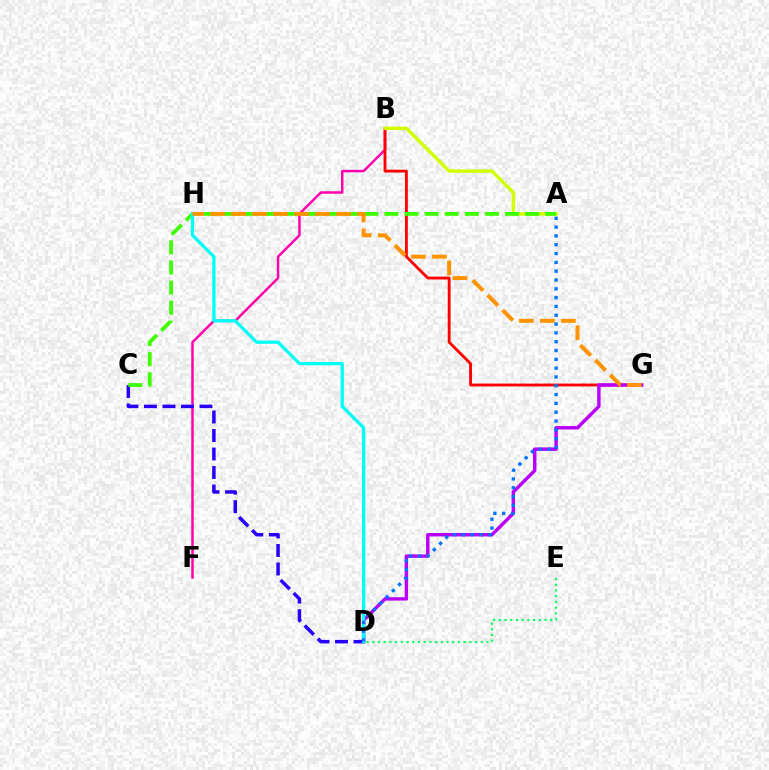{('B', 'F'): [{'color': '#ff00ac', 'line_style': 'solid', 'thickness': 1.79}], ('C', 'D'): [{'color': '#2500ff', 'line_style': 'dashed', 'thickness': 2.51}], ('B', 'G'): [{'color': '#ff0000', 'line_style': 'solid', 'thickness': 2.04}], ('A', 'B'): [{'color': '#d1ff00', 'line_style': 'solid', 'thickness': 2.46}], ('A', 'C'): [{'color': '#3dff00', 'line_style': 'dashed', 'thickness': 2.73}], ('D', 'G'): [{'color': '#b900ff', 'line_style': 'solid', 'thickness': 2.47}], ('D', 'H'): [{'color': '#00fff6', 'line_style': 'solid', 'thickness': 2.35}], ('G', 'H'): [{'color': '#ff9400', 'line_style': 'dashed', 'thickness': 2.85}], ('A', 'D'): [{'color': '#0074ff', 'line_style': 'dotted', 'thickness': 2.39}], ('D', 'E'): [{'color': '#00ff5c', 'line_style': 'dotted', 'thickness': 1.55}]}